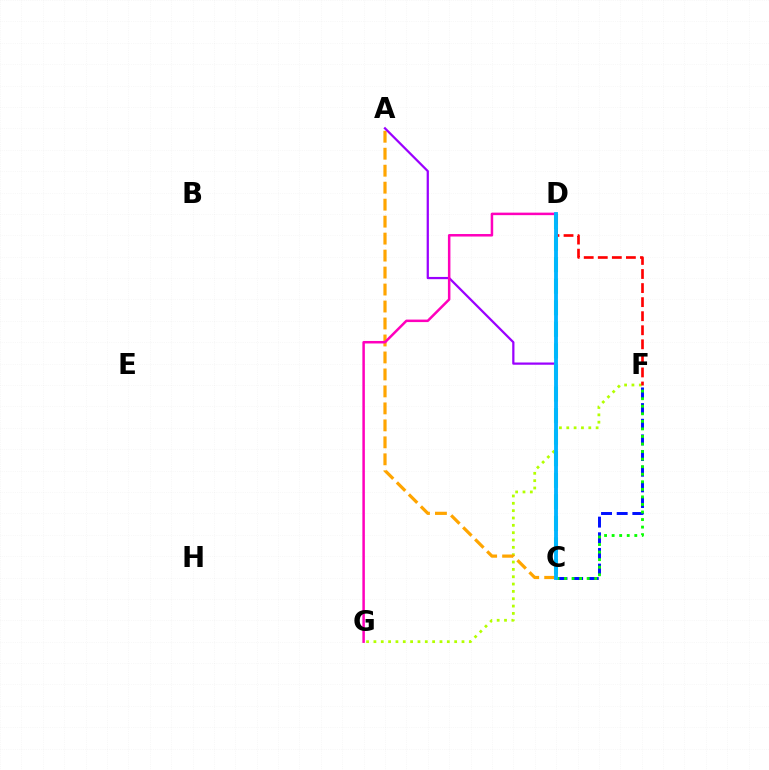{('C', 'F'): [{'color': '#0010ff', 'line_style': 'dashed', 'thickness': 2.13}, {'color': '#08ff00', 'line_style': 'dotted', 'thickness': 2.05}], ('C', 'D'): [{'color': '#00ff9d', 'line_style': 'dashed', 'thickness': 2.93}, {'color': '#00b5ff', 'line_style': 'solid', 'thickness': 2.77}], ('F', 'G'): [{'color': '#b3ff00', 'line_style': 'dotted', 'thickness': 1.99}], ('A', 'C'): [{'color': '#ffa500', 'line_style': 'dashed', 'thickness': 2.31}, {'color': '#9b00ff', 'line_style': 'solid', 'thickness': 1.61}], ('D', 'G'): [{'color': '#ff00bd', 'line_style': 'solid', 'thickness': 1.8}], ('D', 'F'): [{'color': '#ff0000', 'line_style': 'dashed', 'thickness': 1.91}]}